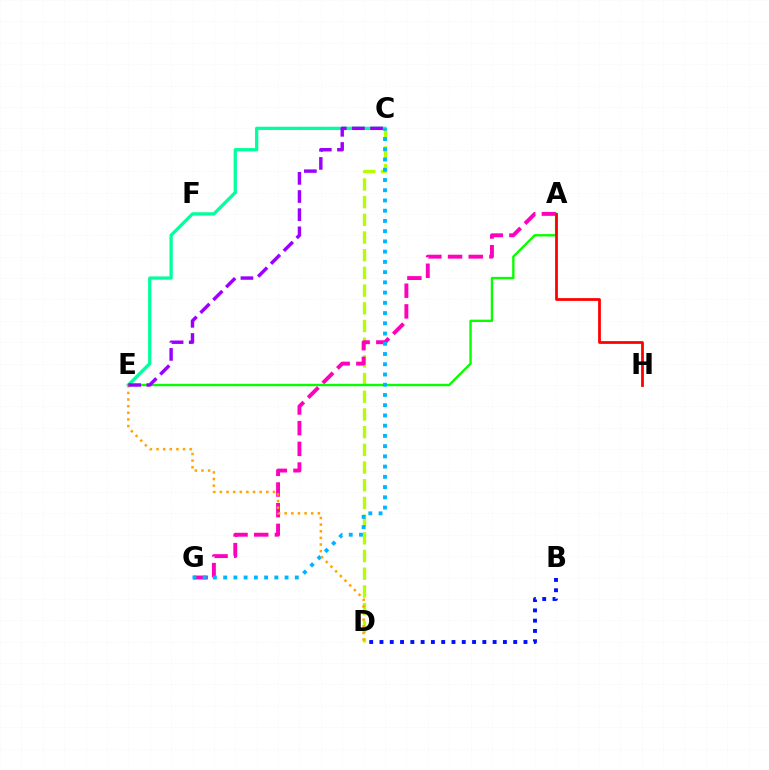{('C', 'D'): [{'color': '#b3ff00', 'line_style': 'dashed', 'thickness': 2.4}], ('A', 'G'): [{'color': '#ff00bd', 'line_style': 'dashed', 'thickness': 2.81}], ('C', 'E'): [{'color': '#00ff9d', 'line_style': 'solid', 'thickness': 2.35}, {'color': '#9b00ff', 'line_style': 'dashed', 'thickness': 2.47}], ('A', 'E'): [{'color': '#08ff00', 'line_style': 'solid', 'thickness': 1.71}], ('C', 'G'): [{'color': '#00b5ff', 'line_style': 'dotted', 'thickness': 2.78}], ('D', 'E'): [{'color': '#ffa500', 'line_style': 'dotted', 'thickness': 1.8}], ('A', 'H'): [{'color': '#ff0000', 'line_style': 'solid', 'thickness': 1.99}], ('B', 'D'): [{'color': '#0010ff', 'line_style': 'dotted', 'thickness': 2.79}]}